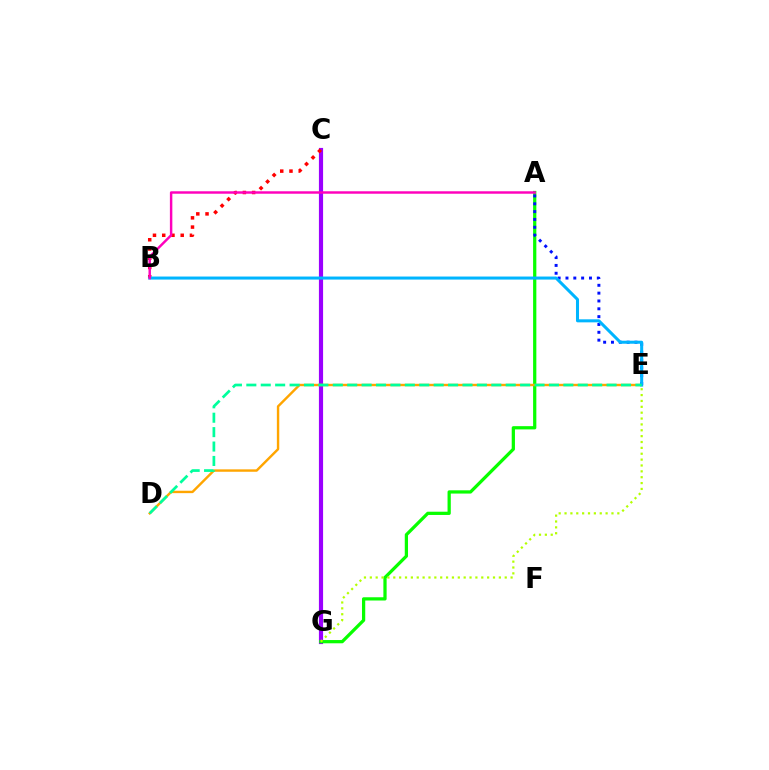{('C', 'G'): [{'color': '#9b00ff', 'line_style': 'solid', 'thickness': 3.0}], ('A', 'G'): [{'color': '#08ff00', 'line_style': 'solid', 'thickness': 2.34}], ('D', 'E'): [{'color': '#ffa500', 'line_style': 'solid', 'thickness': 1.74}, {'color': '#00ff9d', 'line_style': 'dashed', 'thickness': 1.96}], ('A', 'E'): [{'color': '#0010ff', 'line_style': 'dotted', 'thickness': 2.13}], ('B', 'C'): [{'color': '#ff0000', 'line_style': 'dotted', 'thickness': 2.51}], ('B', 'E'): [{'color': '#00b5ff', 'line_style': 'solid', 'thickness': 2.18}], ('E', 'G'): [{'color': '#b3ff00', 'line_style': 'dotted', 'thickness': 1.59}], ('A', 'B'): [{'color': '#ff00bd', 'line_style': 'solid', 'thickness': 1.77}]}